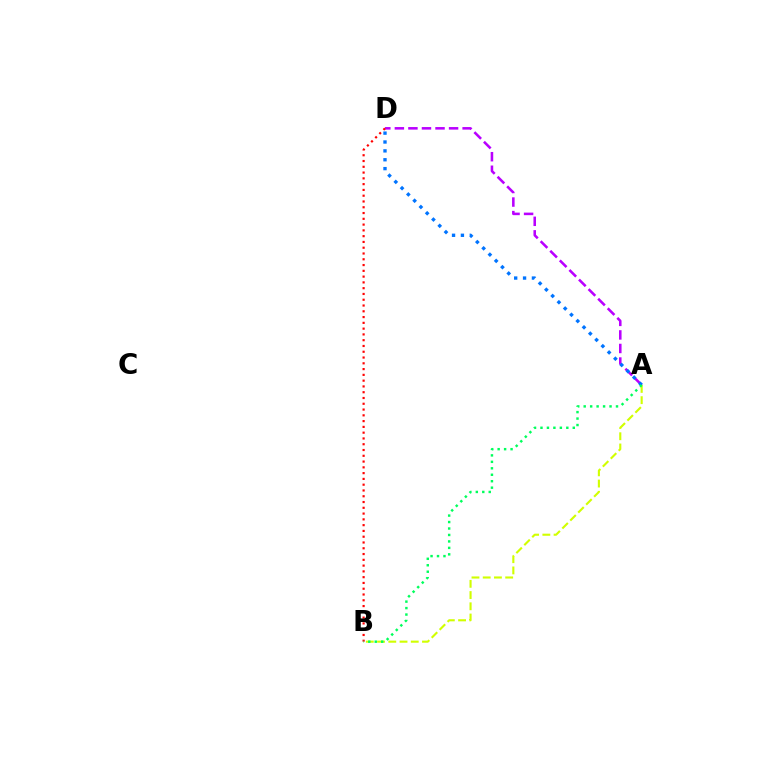{('A', 'D'): [{'color': '#b900ff', 'line_style': 'dashed', 'thickness': 1.84}, {'color': '#0074ff', 'line_style': 'dotted', 'thickness': 2.41}], ('B', 'D'): [{'color': '#ff0000', 'line_style': 'dotted', 'thickness': 1.57}], ('A', 'B'): [{'color': '#d1ff00', 'line_style': 'dashed', 'thickness': 1.53}, {'color': '#00ff5c', 'line_style': 'dotted', 'thickness': 1.76}]}